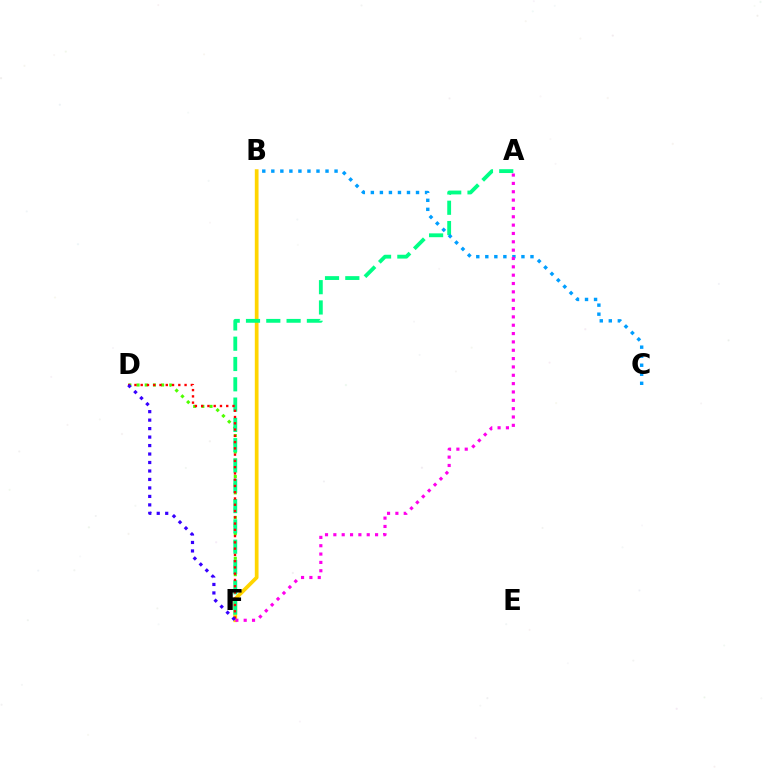{('D', 'F'): [{'color': '#4fff00', 'line_style': 'dotted', 'thickness': 2.22}, {'color': '#ff0000', 'line_style': 'dotted', 'thickness': 1.7}, {'color': '#3700ff', 'line_style': 'dotted', 'thickness': 2.3}], ('B', 'F'): [{'color': '#ffd500', 'line_style': 'solid', 'thickness': 2.68}], ('A', 'F'): [{'color': '#00ff86', 'line_style': 'dashed', 'thickness': 2.76}, {'color': '#ff00ed', 'line_style': 'dotted', 'thickness': 2.27}], ('B', 'C'): [{'color': '#009eff', 'line_style': 'dotted', 'thickness': 2.45}]}